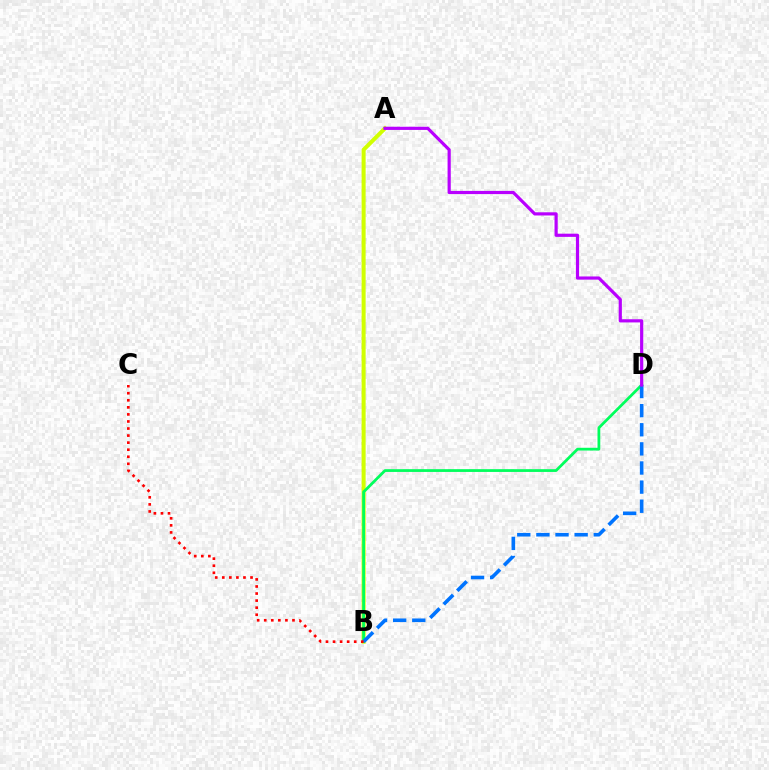{('A', 'B'): [{'color': '#d1ff00', 'line_style': 'solid', 'thickness': 2.9}], ('B', 'D'): [{'color': '#00ff5c', 'line_style': 'solid', 'thickness': 1.99}, {'color': '#0074ff', 'line_style': 'dashed', 'thickness': 2.6}], ('B', 'C'): [{'color': '#ff0000', 'line_style': 'dotted', 'thickness': 1.92}], ('A', 'D'): [{'color': '#b900ff', 'line_style': 'solid', 'thickness': 2.29}]}